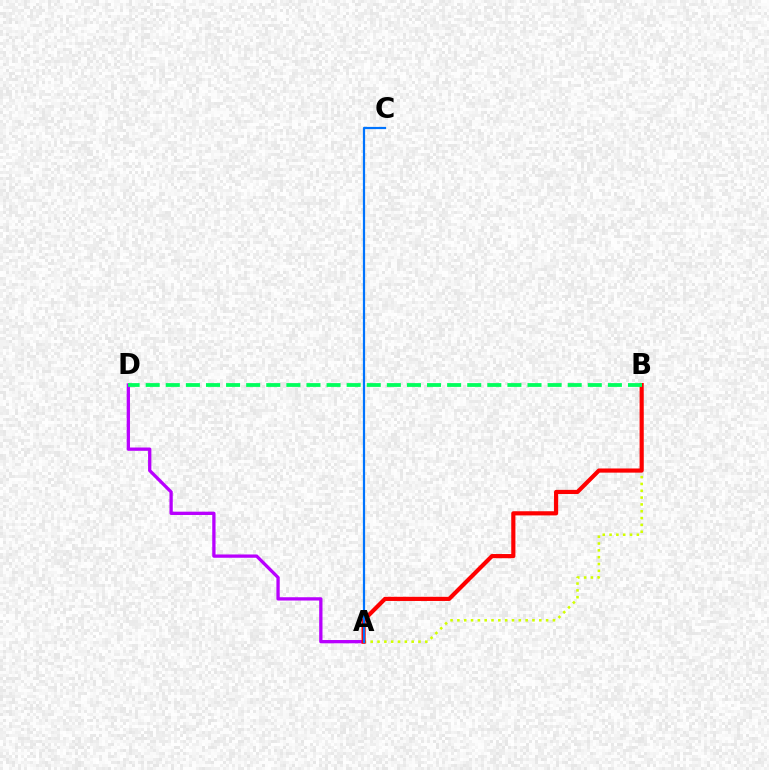{('A', 'B'): [{'color': '#d1ff00', 'line_style': 'dotted', 'thickness': 1.85}, {'color': '#ff0000', 'line_style': 'solid', 'thickness': 2.99}], ('A', 'D'): [{'color': '#b900ff', 'line_style': 'solid', 'thickness': 2.37}], ('B', 'D'): [{'color': '#00ff5c', 'line_style': 'dashed', 'thickness': 2.73}], ('A', 'C'): [{'color': '#0074ff', 'line_style': 'solid', 'thickness': 1.6}]}